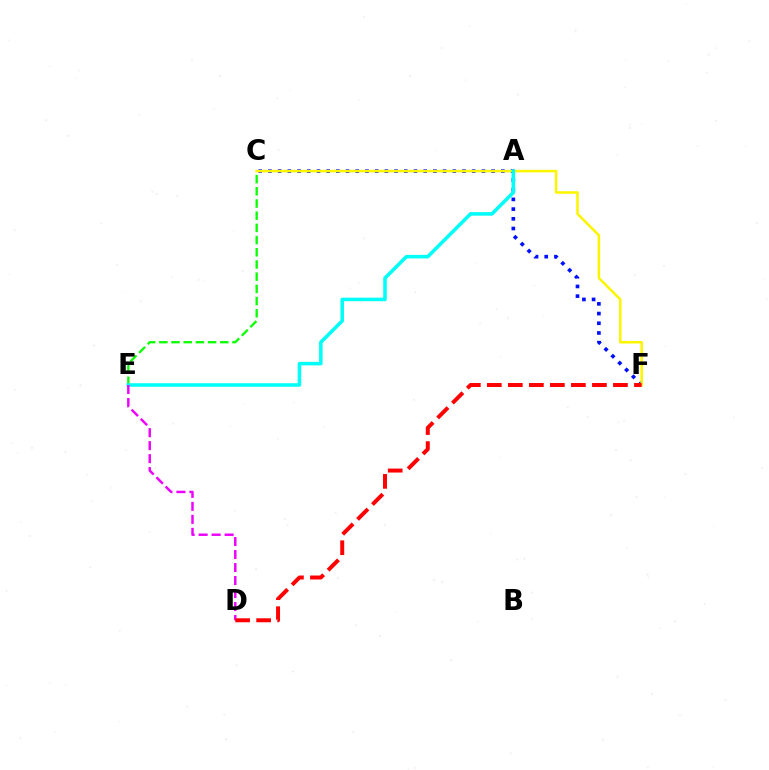{('C', 'F'): [{'color': '#0010ff', 'line_style': 'dotted', 'thickness': 2.64}, {'color': '#fcf500', 'line_style': 'solid', 'thickness': 1.83}], ('C', 'E'): [{'color': '#08ff00', 'line_style': 'dashed', 'thickness': 1.66}], ('A', 'E'): [{'color': '#00fff6', 'line_style': 'solid', 'thickness': 2.56}], ('D', 'E'): [{'color': '#ee00ff', 'line_style': 'dashed', 'thickness': 1.77}], ('D', 'F'): [{'color': '#ff0000', 'line_style': 'dashed', 'thickness': 2.85}]}